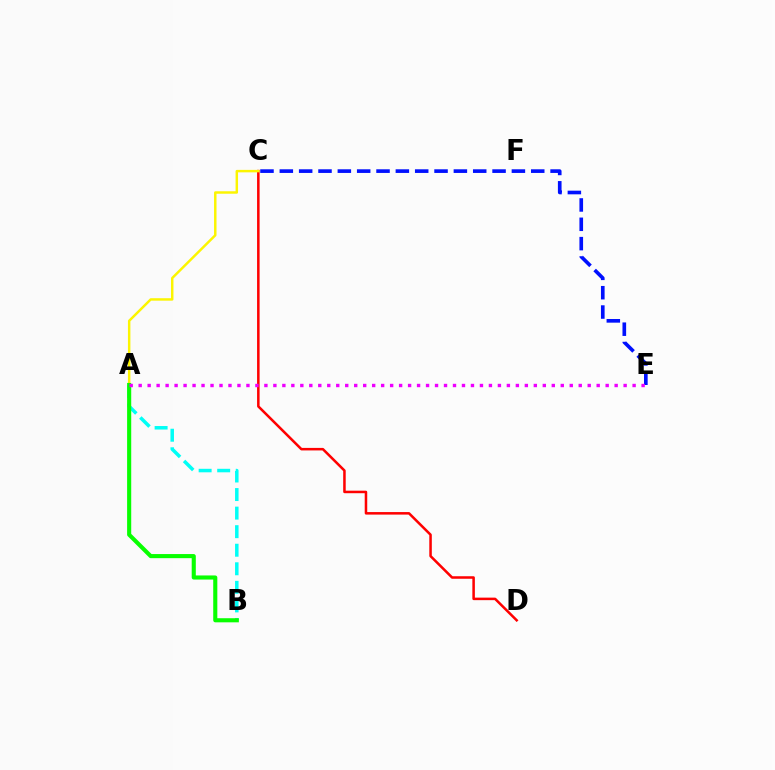{('C', 'D'): [{'color': '#ff0000', 'line_style': 'solid', 'thickness': 1.82}], ('A', 'C'): [{'color': '#fcf500', 'line_style': 'solid', 'thickness': 1.77}], ('A', 'B'): [{'color': '#00fff6', 'line_style': 'dashed', 'thickness': 2.52}, {'color': '#08ff00', 'line_style': 'solid', 'thickness': 2.95}], ('C', 'E'): [{'color': '#0010ff', 'line_style': 'dashed', 'thickness': 2.63}], ('A', 'E'): [{'color': '#ee00ff', 'line_style': 'dotted', 'thickness': 2.44}]}